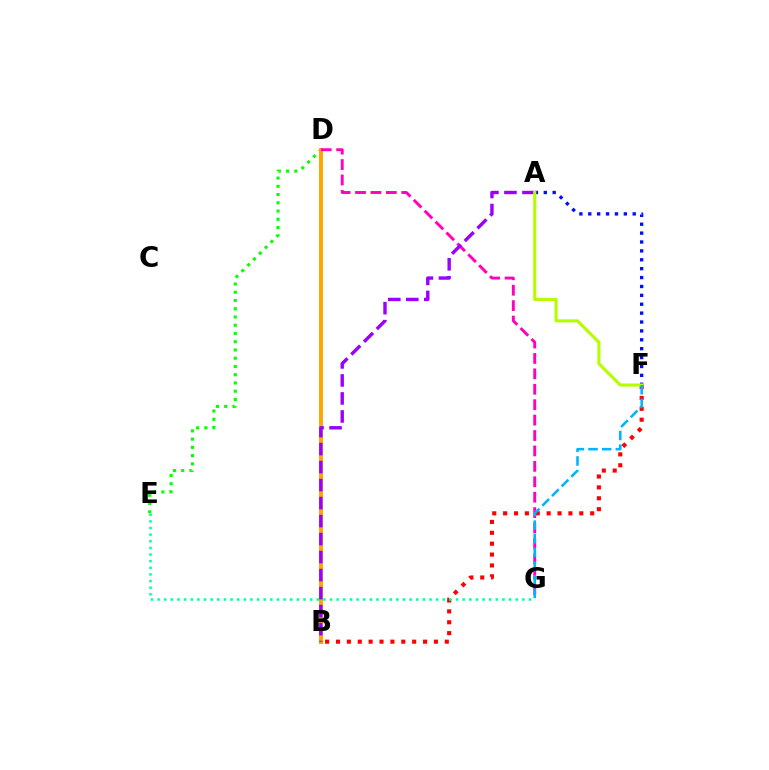{('D', 'E'): [{'color': '#08ff00', 'line_style': 'dotted', 'thickness': 2.24}], ('B', 'F'): [{'color': '#ff0000', 'line_style': 'dotted', 'thickness': 2.96}], ('B', 'D'): [{'color': '#ffa500', 'line_style': 'solid', 'thickness': 2.86}], ('D', 'G'): [{'color': '#ff00bd', 'line_style': 'dashed', 'thickness': 2.09}], ('A', 'B'): [{'color': '#9b00ff', 'line_style': 'dashed', 'thickness': 2.45}], ('A', 'F'): [{'color': '#0010ff', 'line_style': 'dotted', 'thickness': 2.42}, {'color': '#b3ff00', 'line_style': 'solid', 'thickness': 2.23}], ('E', 'G'): [{'color': '#00ff9d', 'line_style': 'dotted', 'thickness': 1.8}], ('F', 'G'): [{'color': '#00b5ff', 'line_style': 'dashed', 'thickness': 1.85}]}